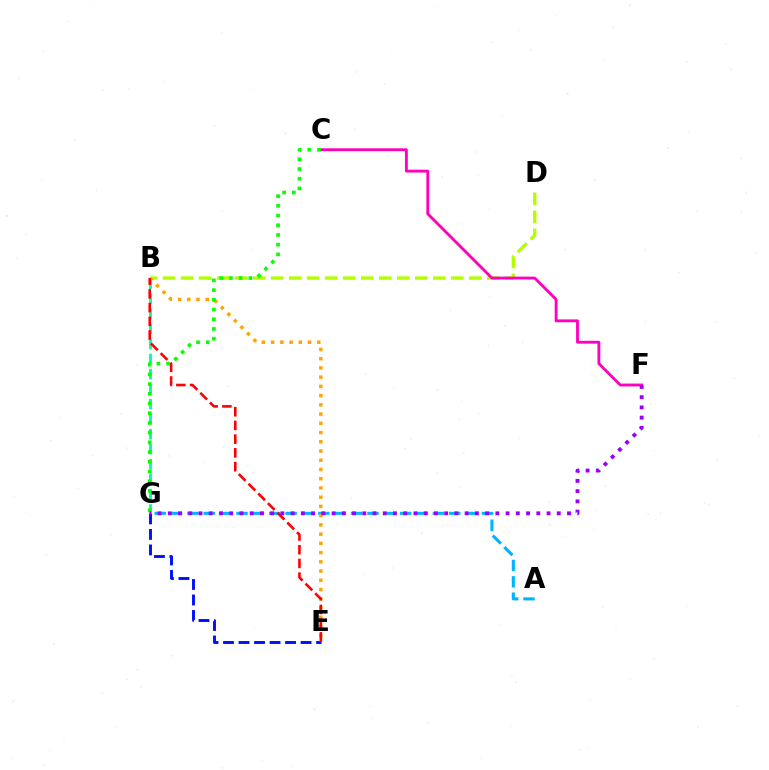{('B', 'D'): [{'color': '#b3ff00', 'line_style': 'dashed', 'thickness': 2.45}], ('E', 'G'): [{'color': '#0010ff', 'line_style': 'dashed', 'thickness': 2.11}], ('A', 'G'): [{'color': '#00b5ff', 'line_style': 'dashed', 'thickness': 2.22}], ('B', 'E'): [{'color': '#ffa500', 'line_style': 'dotted', 'thickness': 2.51}, {'color': '#ff0000', 'line_style': 'dashed', 'thickness': 1.86}], ('C', 'F'): [{'color': '#ff00bd', 'line_style': 'solid', 'thickness': 2.05}], ('B', 'G'): [{'color': '#00ff9d', 'line_style': 'dashed', 'thickness': 2.04}], ('C', 'G'): [{'color': '#08ff00', 'line_style': 'dotted', 'thickness': 2.64}], ('F', 'G'): [{'color': '#9b00ff', 'line_style': 'dotted', 'thickness': 2.78}]}